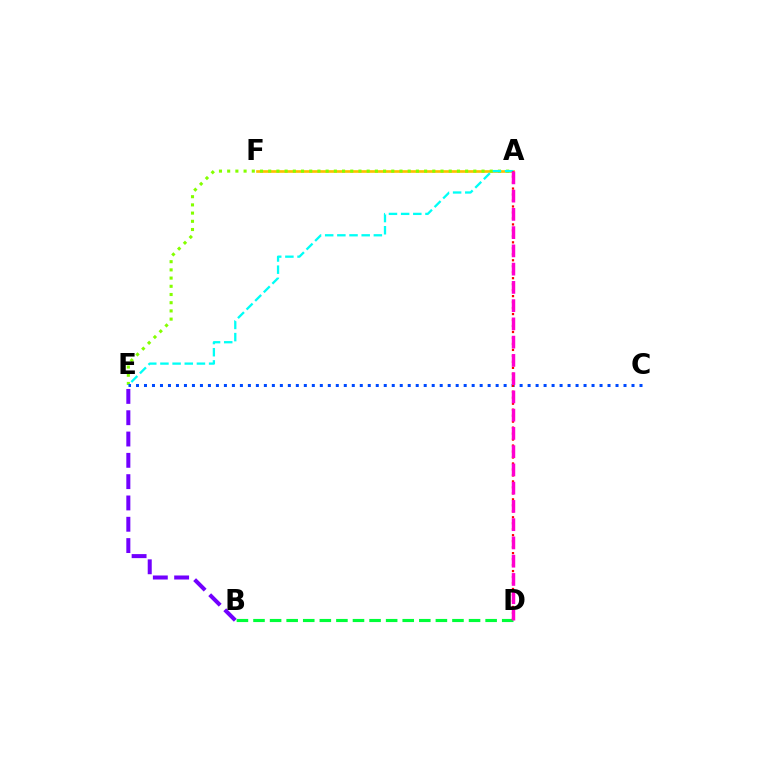{('A', 'F'): [{'color': '#ffbd00', 'line_style': 'solid', 'thickness': 1.92}], ('A', 'E'): [{'color': '#84ff00', 'line_style': 'dotted', 'thickness': 2.23}, {'color': '#00fff6', 'line_style': 'dashed', 'thickness': 1.65}], ('B', 'D'): [{'color': '#00ff39', 'line_style': 'dashed', 'thickness': 2.25}], ('C', 'E'): [{'color': '#004bff', 'line_style': 'dotted', 'thickness': 2.17}], ('B', 'E'): [{'color': '#7200ff', 'line_style': 'dashed', 'thickness': 2.89}], ('A', 'D'): [{'color': '#ff0000', 'line_style': 'dotted', 'thickness': 1.62}, {'color': '#ff00cf', 'line_style': 'dashed', 'thickness': 2.48}]}